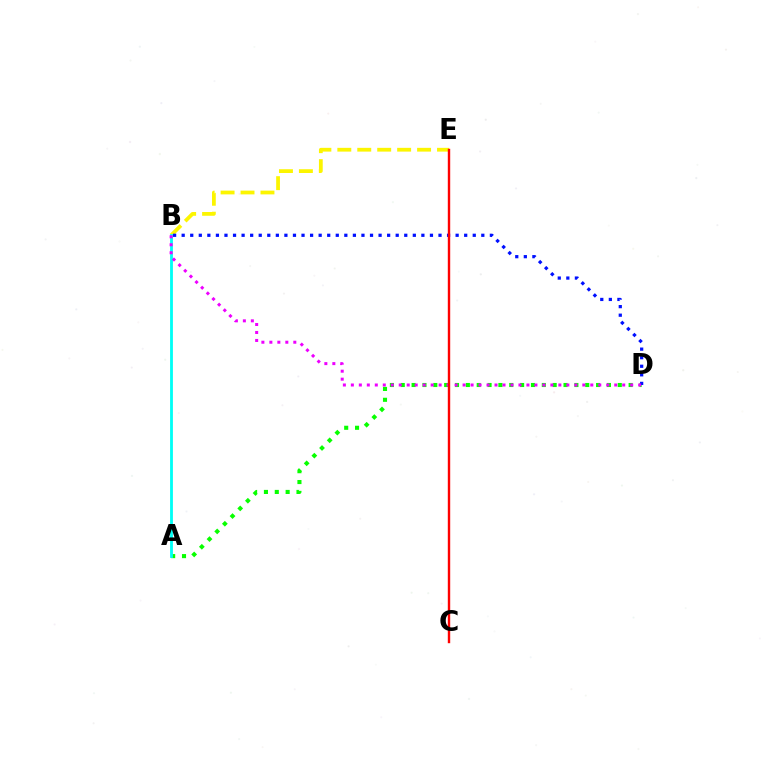{('A', 'D'): [{'color': '#08ff00', 'line_style': 'dotted', 'thickness': 2.95}], ('B', 'E'): [{'color': '#fcf500', 'line_style': 'dashed', 'thickness': 2.71}], ('A', 'B'): [{'color': '#00fff6', 'line_style': 'solid', 'thickness': 2.03}], ('B', 'D'): [{'color': '#0010ff', 'line_style': 'dotted', 'thickness': 2.33}, {'color': '#ee00ff', 'line_style': 'dotted', 'thickness': 2.17}], ('C', 'E'): [{'color': '#ff0000', 'line_style': 'solid', 'thickness': 1.73}]}